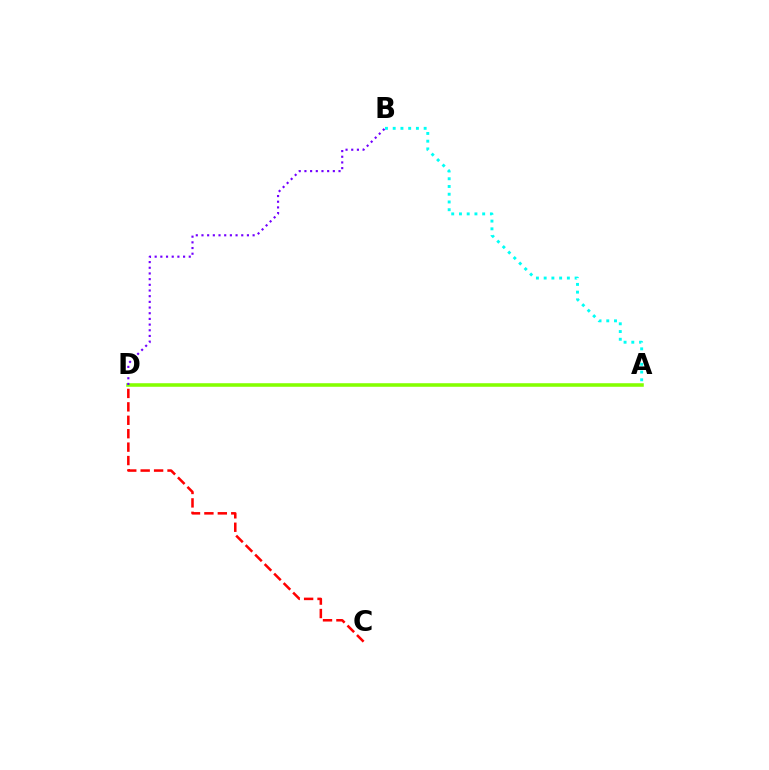{('A', 'D'): [{'color': '#84ff00', 'line_style': 'solid', 'thickness': 2.56}], ('C', 'D'): [{'color': '#ff0000', 'line_style': 'dashed', 'thickness': 1.82}], ('B', 'D'): [{'color': '#7200ff', 'line_style': 'dotted', 'thickness': 1.54}], ('A', 'B'): [{'color': '#00fff6', 'line_style': 'dotted', 'thickness': 2.1}]}